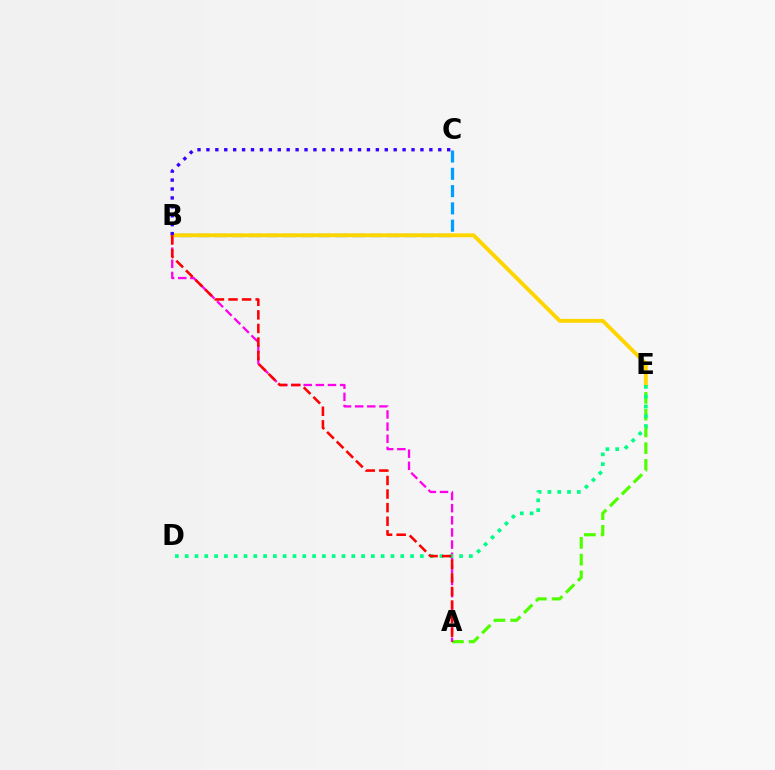{('A', 'E'): [{'color': '#4fff00', 'line_style': 'dashed', 'thickness': 2.28}], ('A', 'B'): [{'color': '#ff00ed', 'line_style': 'dashed', 'thickness': 1.65}, {'color': '#ff0000', 'line_style': 'dashed', 'thickness': 1.85}], ('B', 'C'): [{'color': '#009eff', 'line_style': 'dashed', 'thickness': 2.35}, {'color': '#3700ff', 'line_style': 'dotted', 'thickness': 2.42}], ('B', 'E'): [{'color': '#ffd500', 'line_style': 'solid', 'thickness': 2.8}], ('D', 'E'): [{'color': '#00ff86', 'line_style': 'dotted', 'thickness': 2.66}]}